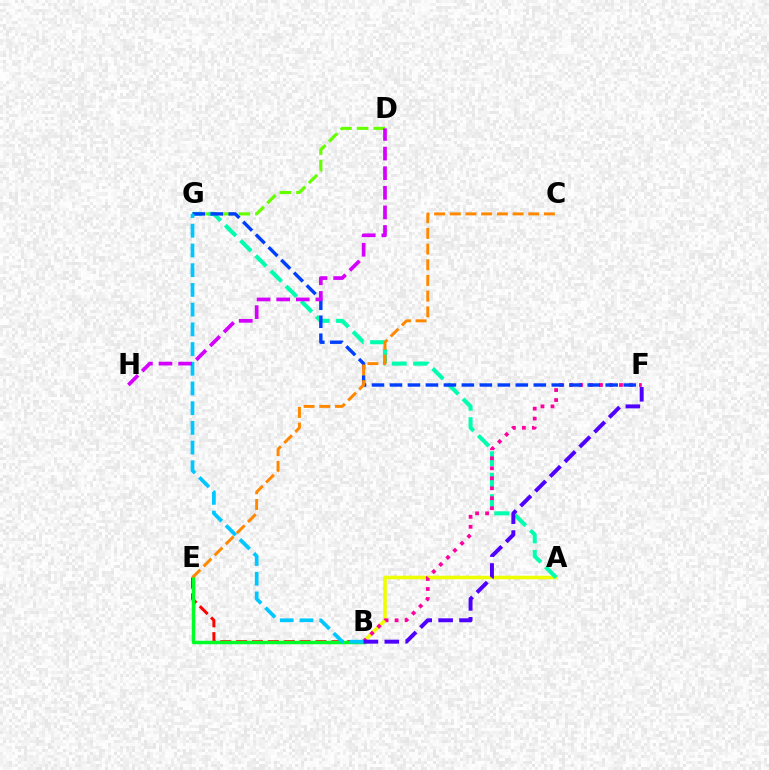{('D', 'G'): [{'color': '#66ff00', 'line_style': 'dashed', 'thickness': 2.26}], ('A', 'B'): [{'color': '#eeff00', 'line_style': 'solid', 'thickness': 2.56}], ('B', 'E'): [{'color': '#ff0000', 'line_style': 'dashed', 'thickness': 2.16}, {'color': '#00ff27', 'line_style': 'solid', 'thickness': 2.52}], ('A', 'G'): [{'color': '#00ffaf', 'line_style': 'dashed', 'thickness': 2.92}], ('B', 'F'): [{'color': '#ff00a0', 'line_style': 'dotted', 'thickness': 2.71}, {'color': '#4f00ff', 'line_style': 'dashed', 'thickness': 2.84}], ('F', 'G'): [{'color': '#003fff', 'line_style': 'dashed', 'thickness': 2.44}], ('B', 'G'): [{'color': '#00c7ff', 'line_style': 'dashed', 'thickness': 2.68}], ('D', 'H'): [{'color': '#d600ff', 'line_style': 'dashed', 'thickness': 2.66}], ('C', 'E'): [{'color': '#ff8800', 'line_style': 'dashed', 'thickness': 2.13}]}